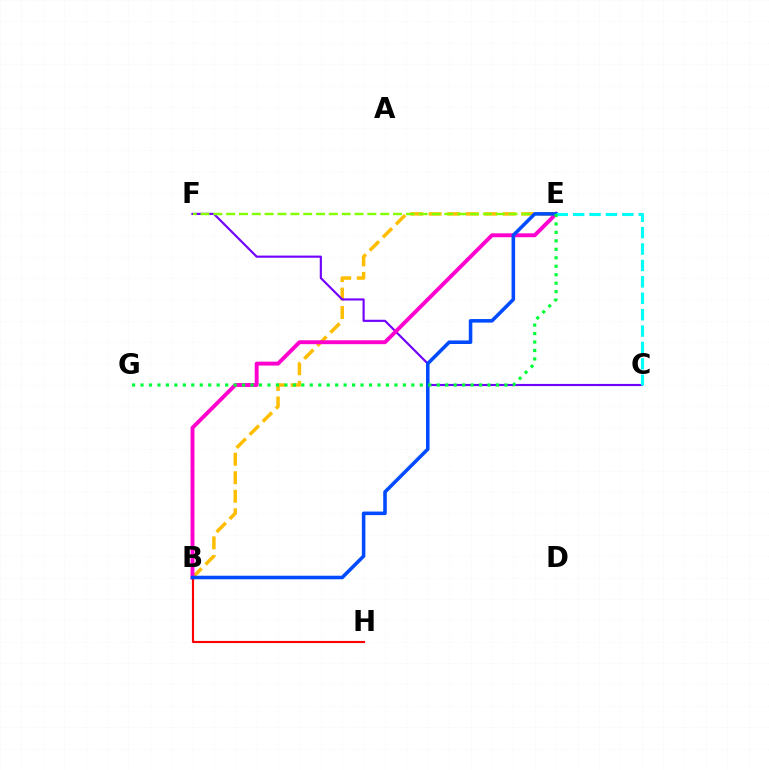{('B', 'E'): [{'color': '#ffbd00', 'line_style': 'dashed', 'thickness': 2.51}, {'color': '#ff00cf', 'line_style': 'solid', 'thickness': 2.81}, {'color': '#004bff', 'line_style': 'solid', 'thickness': 2.56}], ('C', 'F'): [{'color': '#7200ff', 'line_style': 'solid', 'thickness': 1.54}], ('B', 'H'): [{'color': '#ff0000', 'line_style': 'solid', 'thickness': 1.55}], ('E', 'F'): [{'color': '#84ff00', 'line_style': 'dashed', 'thickness': 1.74}], ('C', 'E'): [{'color': '#00fff6', 'line_style': 'dashed', 'thickness': 2.23}], ('E', 'G'): [{'color': '#00ff39', 'line_style': 'dotted', 'thickness': 2.3}]}